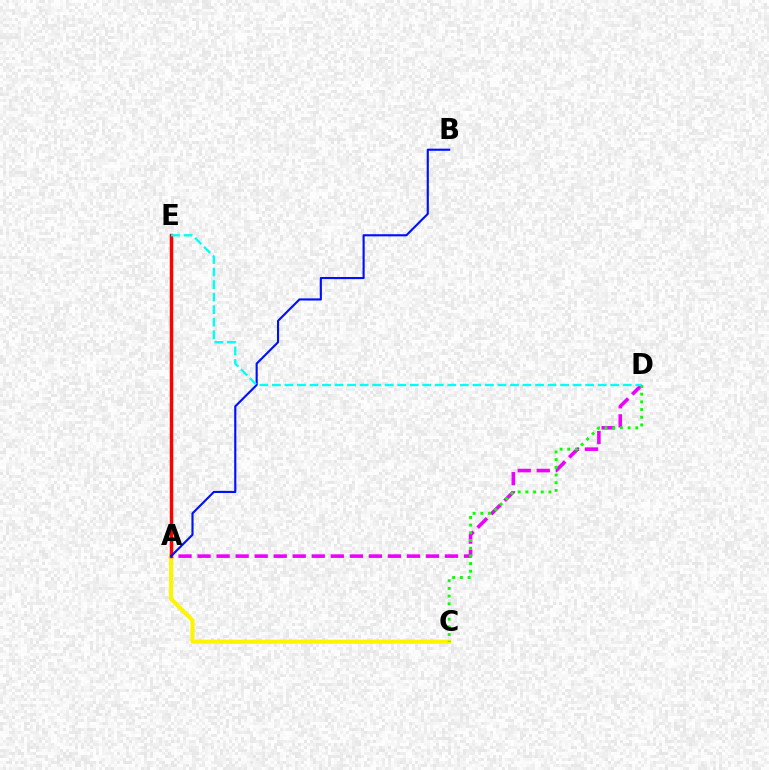{('A', 'C'): [{'color': '#fcf500', 'line_style': 'solid', 'thickness': 2.97}], ('A', 'D'): [{'color': '#ee00ff', 'line_style': 'dashed', 'thickness': 2.59}], ('A', 'E'): [{'color': '#ff0000', 'line_style': 'solid', 'thickness': 2.5}], ('A', 'B'): [{'color': '#0010ff', 'line_style': 'solid', 'thickness': 1.54}], ('C', 'D'): [{'color': '#08ff00', 'line_style': 'dotted', 'thickness': 2.09}], ('D', 'E'): [{'color': '#00fff6', 'line_style': 'dashed', 'thickness': 1.7}]}